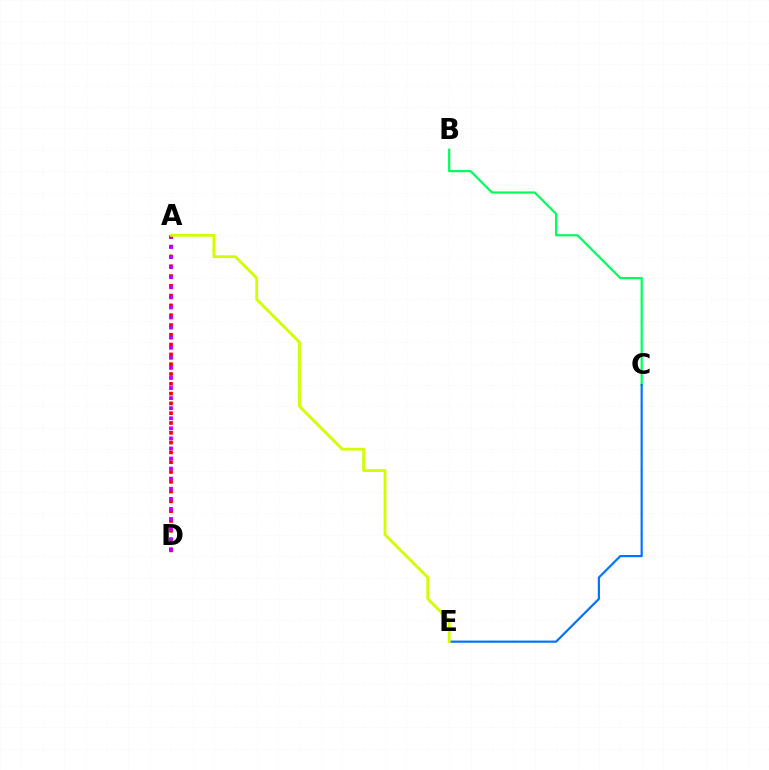{('B', 'C'): [{'color': '#00ff5c', 'line_style': 'solid', 'thickness': 1.58}], ('A', 'D'): [{'color': '#ff0000', 'line_style': 'dotted', 'thickness': 2.66}, {'color': '#b900ff', 'line_style': 'dotted', 'thickness': 2.74}], ('C', 'E'): [{'color': '#0074ff', 'line_style': 'solid', 'thickness': 1.57}], ('A', 'E'): [{'color': '#d1ff00', 'line_style': 'solid', 'thickness': 2.04}]}